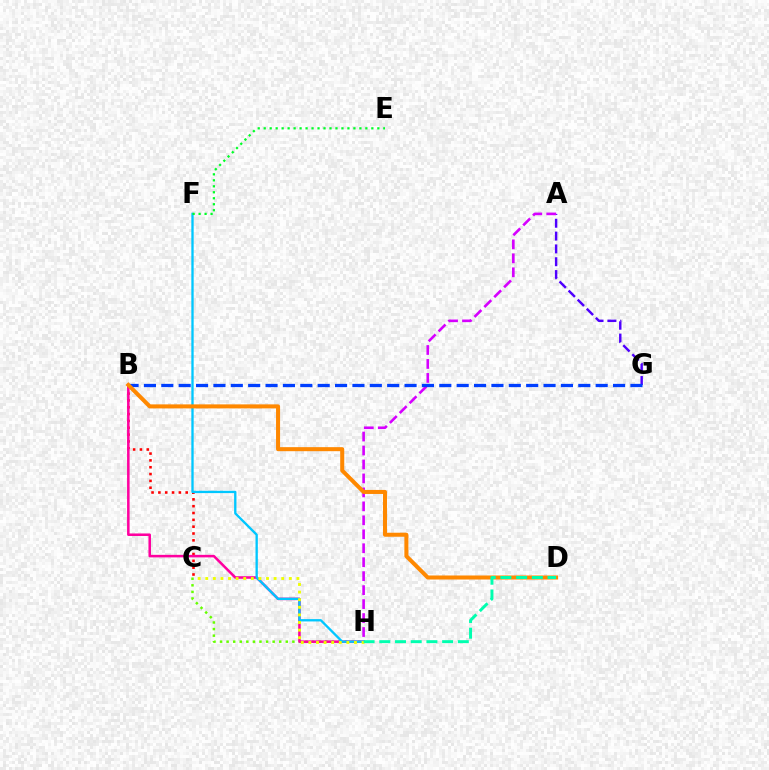{('C', 'H'): [{'color': '#66ff00', 'line_style': 'dotted', 'thickness': 1.79}, {'color': '#eeff00', 'line_style': 'dotted', 'thickness': 2.06}], ('B', 'C'): [{'color': '#ff0000', 'line_style': 'dotted', 'thickness': 1.86}], ('B', 'H'): [{'color': '#ff00a0', 'line_style': 'solid', 'thickness': 1.82}], ('A', 'G'): [{'color': '#4f00ff', 'line_style': 'dashed', 'thickness': 1.74}], ('A', 'H'): [{'color': '#d600ff', 'line_style': 'dashed', 'thickness': 1.9}], ('F', 'H'): [{'color': '#00c7ff', 'line_style': 'solid', 'thickness': 1.68}], ('B', 'G'): [{'color': '#003fff', 'line_style': 'dashed', 'thickness': 2.36}], ('B', 'D'): [{'color': '#ff8800', 'line_style': 'solid', 'thickness': 2.9}], ('D', 'H'): [{'color': '#00ffaf', 'line_style': 'dashed', 'thickness': 2.13}], ('E', 'F'): [{'color': '#00ff27', 'line_style': 'dotted', 'thickness': 1.62}]}